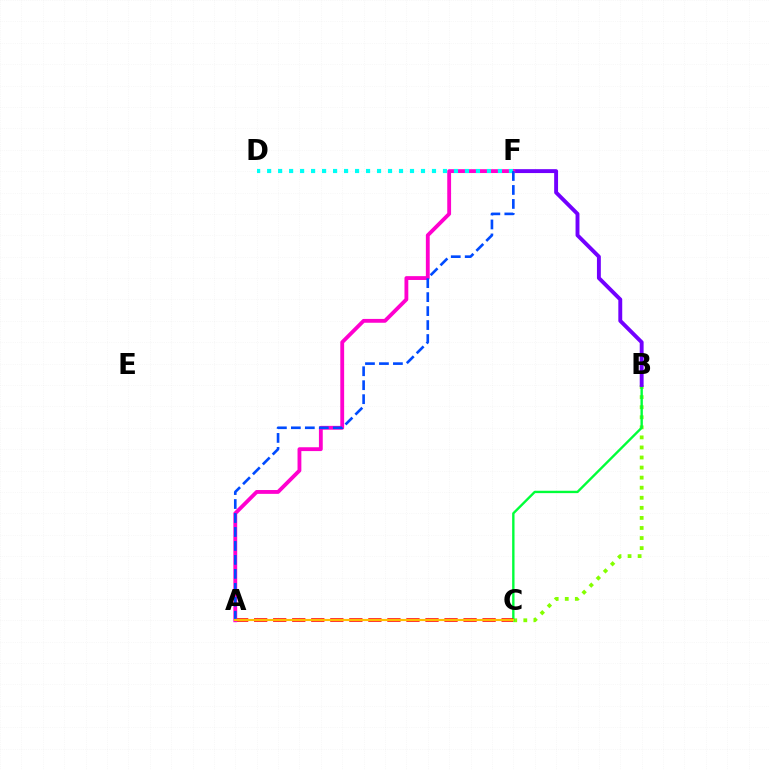{('B', 'C'): [{'color': '#84ff00', 'line_style': 'dotted', 'thickness': 2.73}, {'color': '#00ff39', 'line_style': 'solid', 'thickness': 1.71}], ('A', 'C'): [{'color': '#ff0000', 'line_style': 'dashed', 'thickness': 2.59}, {'color': '#ffbd00', 'line_style': 'solid', 'thickness': 1.56}], ('B', 'F'): [{'color': '#7200ff', 'line_style': 'solid', 'thickness': 2.81}], ('A', 'F'): [{'color': '#ff00cf', 'line_style': 'solid', 'thickness': 2.76}, {'color': '#004bff', 'line_style': 'dashed', 'thickness': 1.9}], ('D', 'F'): [{'color': '#00fff6', 'line_style': 'dotted', 'thickness': 2.99}]}